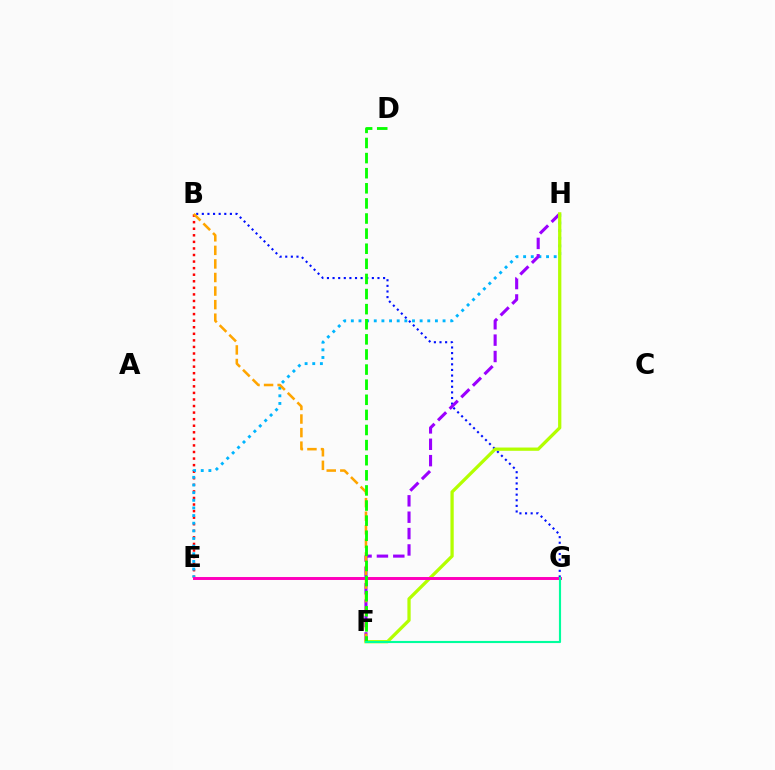{('B', 'G'): [{'color': '#0010ff', 'line_style': 'dotted', 'thickness': 1.53}], ('B', 'E'): [{'color': '#ff0000', 'line_style': 'dotted', 'thickness': 1.78}], ('E', 'H'): [{'color': '#00b5ff', 'line_style': 'dotted', 'thickness': 2.08}], ('F', 'H'): [{'color': '#9b00ff', 'line_style': 'dashed', 'thickness': 2.22}, {'color': '#b3ff00', 'line_style': 'solid', 'thickness': 2.35}], ('B', 'F'): [{'color': '#ffa500', 'line_style': 'dashed', 'thickness': 1.84}], ('E', 'G'): [{'color': '#ff00bd', 'line_style': 'solid', 'thickness': 2.13}], ('D', 'F'): [{'color': '#08ff00', 'line_style': 'dashed', 'thickness': 2.05}], ('F', 'G'): [{'color': '#00ff9d', 'line_style': 'solid', 'thickness': 1.54}]}